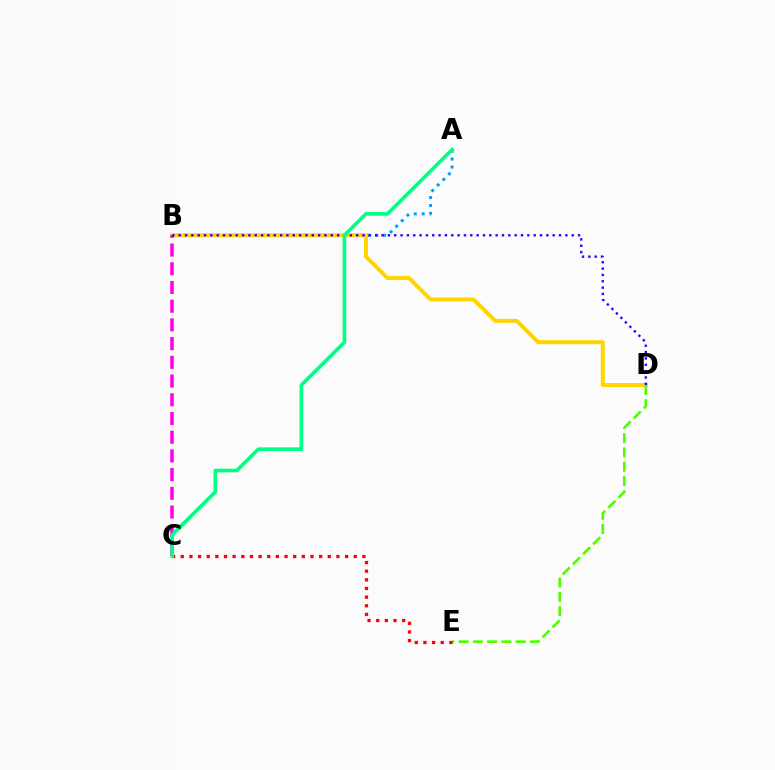{('A', 'B'): [{'color': '#009eff', 'line_style': 'dotted', 'thickness': 2.15}], ('B', 'D'): [{'color': '#ffd500', 'line_style': 'solid', 'thickness': 2.87}, {'color': '#3700ff', 'line_style': 'dotted', 'thickness': 1.72}], ('D', 'E'): [{'color': '#4fff00', 'line_style': 'dashed', 'thickness': 1.94}], ('C', 'E'): [{'color': '#ff0000', 'line_style': 'dotted', 'thickness': 2.35}], ('B', 'C'): [{'color': '#ff00ed', 'line_style': 'dashed', 'thickness': 2.54}], ('A', 'C'): [{'color': '#00ff86', 'line_style': 'solid', 'thickness': 2.63}]}